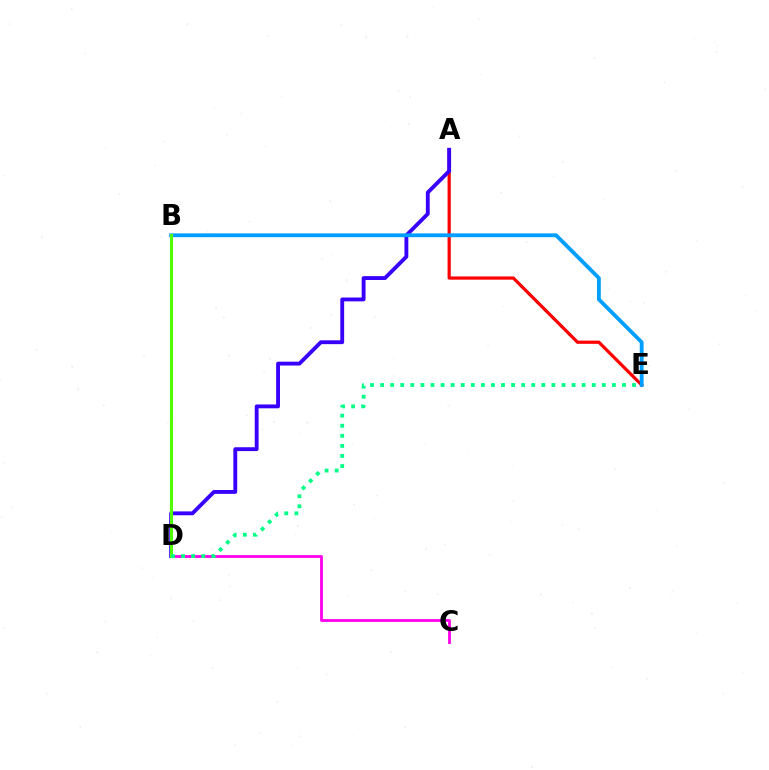{('B', 'D'): [{'color': '#ffd500', 'line_style': 'dotted', 'thickness': 1.93}, {'color': '#4fff00', 'line_style': 'solid', 'thickness': 2.19}], ('A', 'E'): [{'color': '#ff0000', 'line_style': 'solid', 'thickness': 2.32}], ('A', 'D'): [{'color': '#3700ff', 'line_style': 'solid', 'thickness': 2.77}], ('C', 'D'): [{'color': '#ff00ed', 'line_style': 'solid', 'thickness': 2.03}], ('B', 'E'): [{'color': '#009eff', 'line_style': 'solid', 'thickness': 2.75}], ('D', 'E'): [{'color': '#00ff86', 'line_style': 'dotted', 'thickness': 2.74}]}